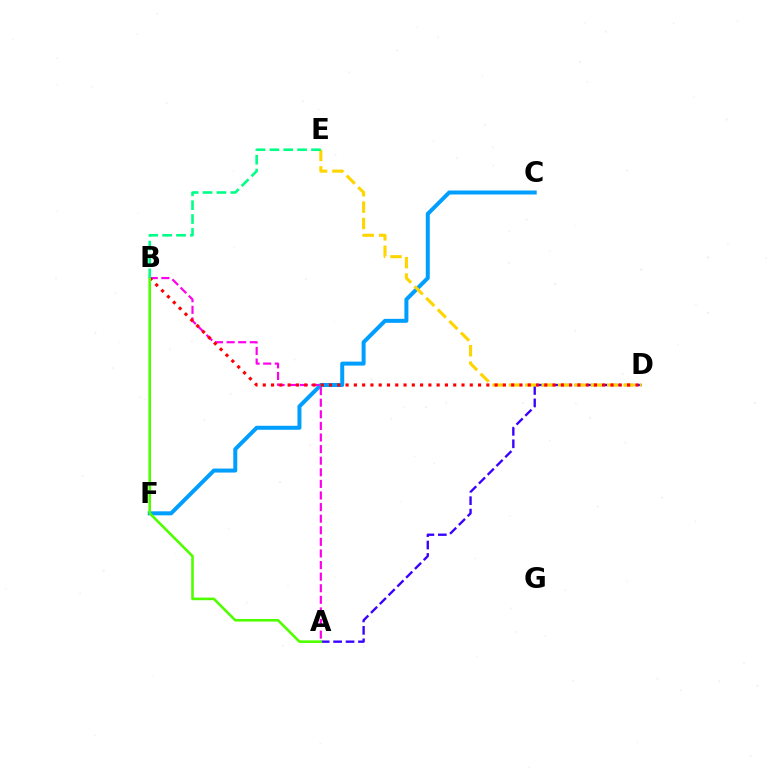{('A', 'D'): [{'color': '#3700ff', 'line_style': 'dashed', 'thickness': 1.69}], ('C', 'F'): [{'color': '#009eff', 'line_style': 'solid', 'thickness': 2.87}], ('D', 'E'): [{'color': '#ffd500', 'line_style': 'dashed', 'thickness': 2.23}], ('A', 'B'): [{'color': '#ff00ed', 'line_style': 'dashed', 'thickness': 1.58}, {'color': '#4fff00', 'line_style': 'solid', 'thickness': 1.87}], ('B', 'D'): [{'color': '#ff0000', 'line_style': 'dotted', 'thickness': 2.25}], ('B', 'E'): [{'color': '#00ff86', 'line_style': 'dashed', 'thickness': 1.88}]}